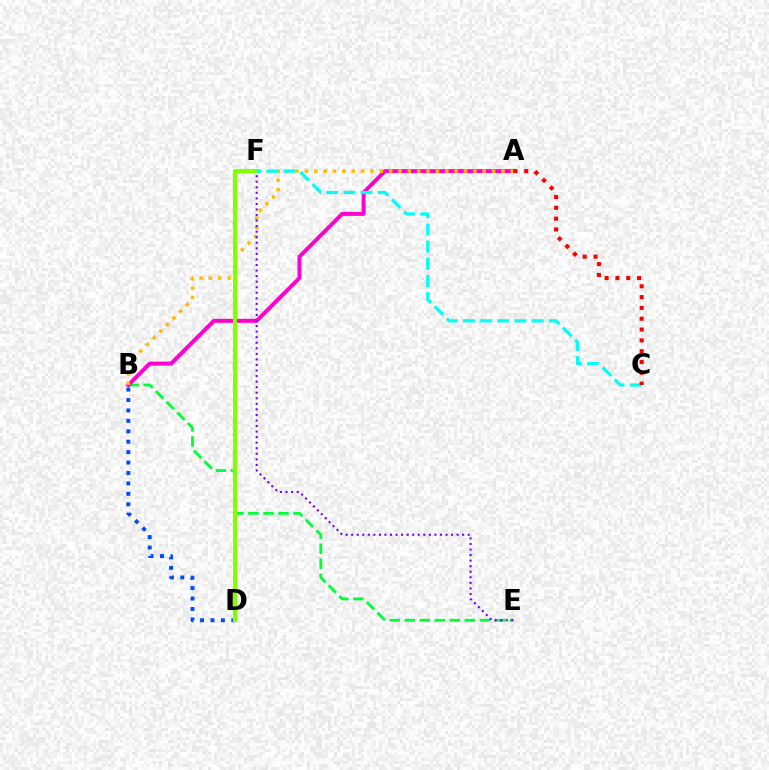{('B', 'E'): [{'color': '#00ff39', 'line_style': 'dashed', 'thickness': 2.04}], ('A', 'B'): [{'color': '#ff00cf', 'line_style': 'solid', 'thickness': 2.87}, {'color': '#ffbd00', 'line_style': 'dotted', 'thickness': 2.54}], ('B', 'D'): [{'color': '#004bff', 'line_style': 'dotted', 'thickness': 2.83}], ('E', 'F'): [{'color': '#7200ff', 'line_style': 'dotted', 'thickness': 1.51}], ('D', 'F'): [{'color': '#84ff00', 'line_style': 'solid', 'thickness': 2.98}], ('C', 'F'): [{'color': '#00fff6', 'line_style': 'dashed', 'thickness': 2.33}], ('A', 'C'): [{'color': '#ff0000', 'line_style': 'dotted', 'thickness': 2.94}]}